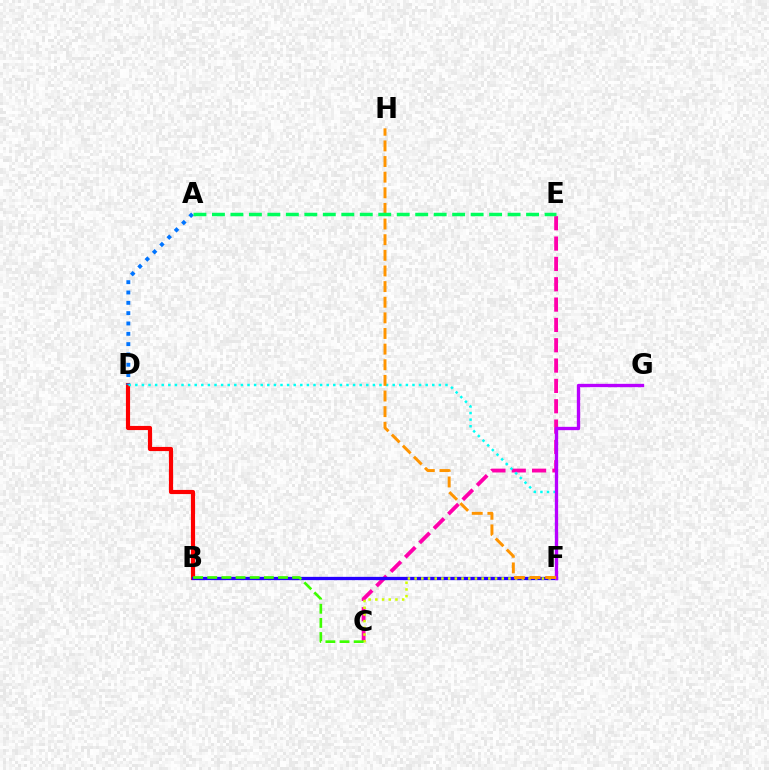{('B', 'D'): [{'color': '#ff0000', 'line_style': 'solid', 'thickness': 3.0}], ('C', 'E'): [{'color': '#ff00ac', 'line_style': 'dashed', 'thickness': 2.76}], ('A', 'D'): [{'color': '#0074ff', 'line_style': 'dotted', 'thickness': 2.81}], ('D', 'F'): [{'color': '#00fff6', 'line_style': 'dotted', 'thickness': 1.79}], ('B', 'F'): [{'color': '#2500ff', 'line_style': 'solid', 'thickness': 2.36}], ('C', 'F'): [{'color': '#d1ff00', 'line_style': 'dotted', 'thickness': 1.82}], ('F', 'G'): [{'color': '#b900ff', 'line_style': 'solid', 'thickness': 2.4}], ('B', 'C'): [{'color': '#3dff00', 'line_style': 'dashed', 'thickness': 1.92}], ('F', 'H'): [{'color': '#ff9400', 'line_style': 'dashed', 'thickness': 2.12}], ('A', 'E'): [{'color': '#00ff5c', 'line_style': 'dashed', 'thickness': 2.51}]}